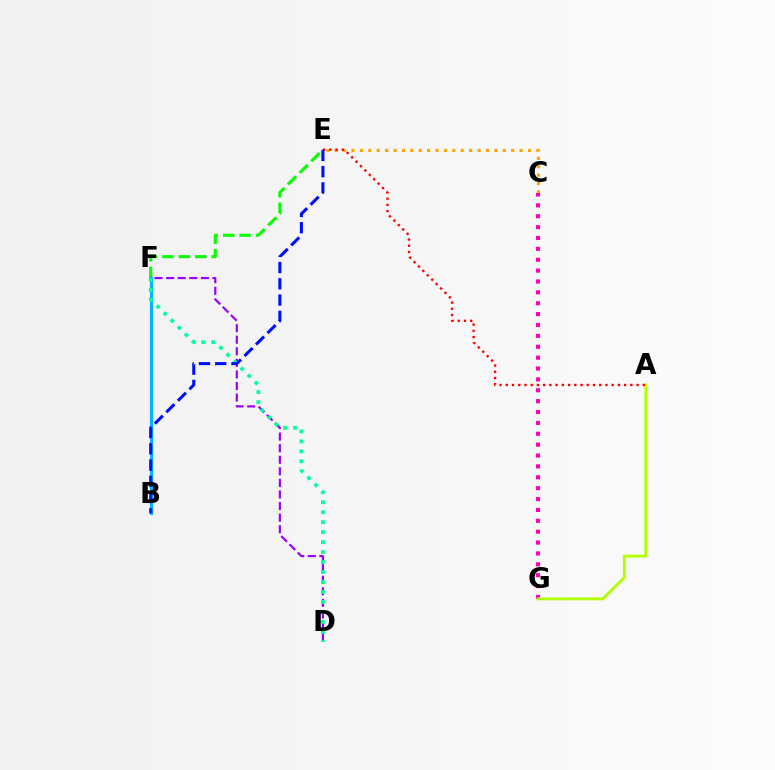{('E', 'F'): [{'color': '#08ff00', 'line_style': 'dashed', 'thickness': 2.23}], ('B', 'F'): [{'color': '#00b5ff', 'line_style': 'solid', 'thickness': 2.3}], ('C', 'E'): [{'color': '#ffa500', 'line_style': 'dotted', 'thickness': 2.28}], ('C', 'G'): [{'color': '#ff00bd', 'line_style': 'dotted', 'thickness': 2.96}], ('A', 'G'): [{'color': '#b3ff00', 'line_style': 'solid', 'thickness': 2.1}], ('D', 'F'): [{'color': '#9b00ff', 'line_style': 'dashed', 'thickness': 1.57}, {'color': '#00ff9d', 'line_style': 'dotted', 'thickness': 2.71}], ('A', 'E'): [{'color': '#ff0000', 'line_style': 'dotted', 'thickness': 1.69}], ('B', 'E'): [{'color': '#0010ff', 'line_style': 'dashed', 'thickness': 2.21}]}